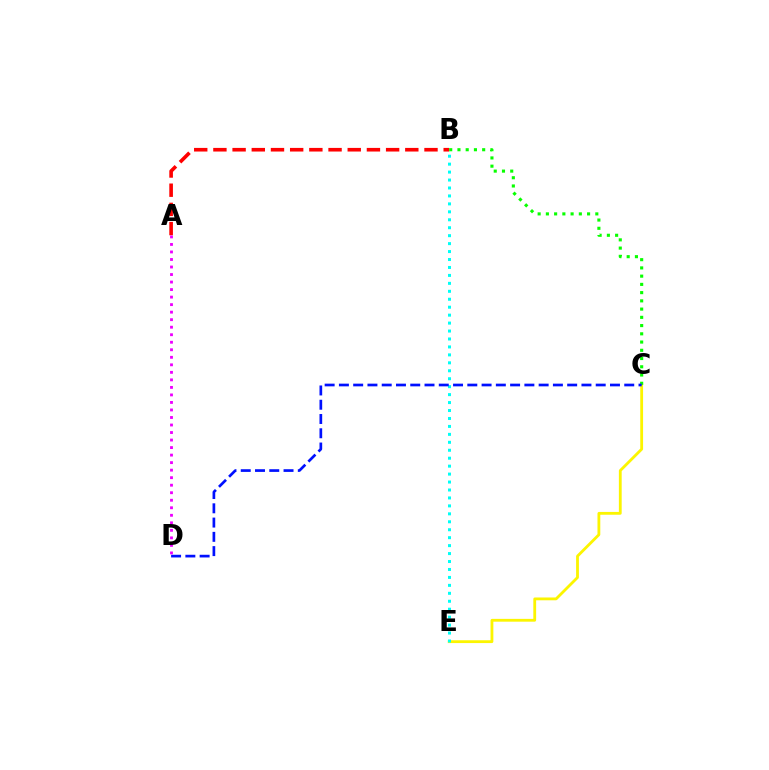{('C', 'E'): [{'color': '#fcf500', 'line_style': 'solid', 'thickness': 2.02}], ('B', 'E'): [{'color': '#00fff6', 'line_style': 'dotted', 'thickness': 2.16}], ('A', 'B'): [{'color': '#ff0000', 'line_style': 'dashed', 'thickness': 2.61}], ('B', 'C'): [{'color': '#08ff00', 'line_style': 'dotted', 'thickness': 2.24}], ('C', 'D'): [{'color': '#0010ff', 'line_style': 'dashed', 'thickness': 1.94}], ('A', 'D'): [{'color': '#ee00ff', 'line_style': 'dotted', 'thickness': 2.04}]}